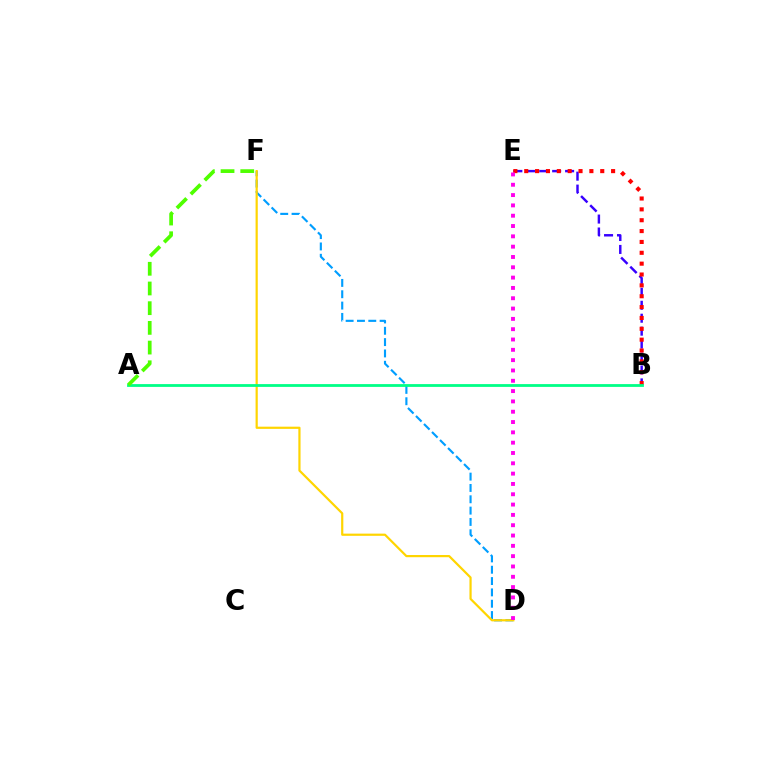{('D', 'F'): [{'color': '#009eff', 'line_style': 'dashed', 'thickness': 1.54}, {'color': '#ffd500', 'line_style': 'solid', 'thickness': 1.59}], ('B', 'E'): [{'color': '#3700ff', 'line_style': 'dashed', 'thickness': 1.76}, {'color': '#ff0000', 'line_style': 'dotted', 'thickness': 2.95}], ('A', 'B'): [{'color': '#00ff86', 'line_style': 'solid', 'thickness': 2.01}], ('A', 'F'): [{'color': '#4fff00', 'line_style': 'dashed', 'thickness': 2.68}], ('D', 'E'): [{'color': '#ff00ed', 'line_style': 'dotted', 'thickness': 2.8}]}